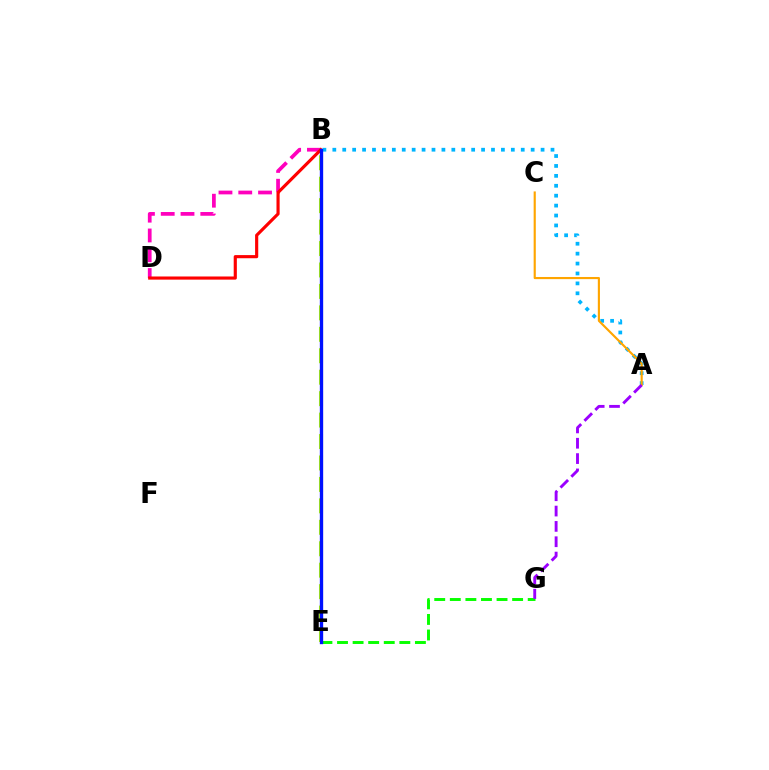{('A', 'B'): [{'color': '#00b5ff', 'line_style': 'dotted', 'thickness': 2.69}], ('B', 'E'): [{'color': '#b3ff00', 'line_style': 'dashed', 'thickness': 2.91}, {'color': '#00ff9d', 'line_style': 'dotted', 'thickness': 2.03}, {'color': '#0010ff', 'line_style': 'solid', 'thickness': 2.4}], ('E', 'G'): [{'color': '#08ff00', 'line_style': 'dashed', 'thickness': 2.12}], ('B', 'D'): [{'color': '#ff00bd', 'line_style': 'dashed', 'thickness': 2.69}, {'color': '#ff0000', 'line_style': 'solid', 'thickness': 2.26}], ('A', 'C'): [{'color': '#ffa500', 'line_style': 'solid', 'thickness': 1.55}], ('A', 'G'): [{'color': '#9b00ff', 'line_style': 'dashed', 'thickness': 2.08}]}